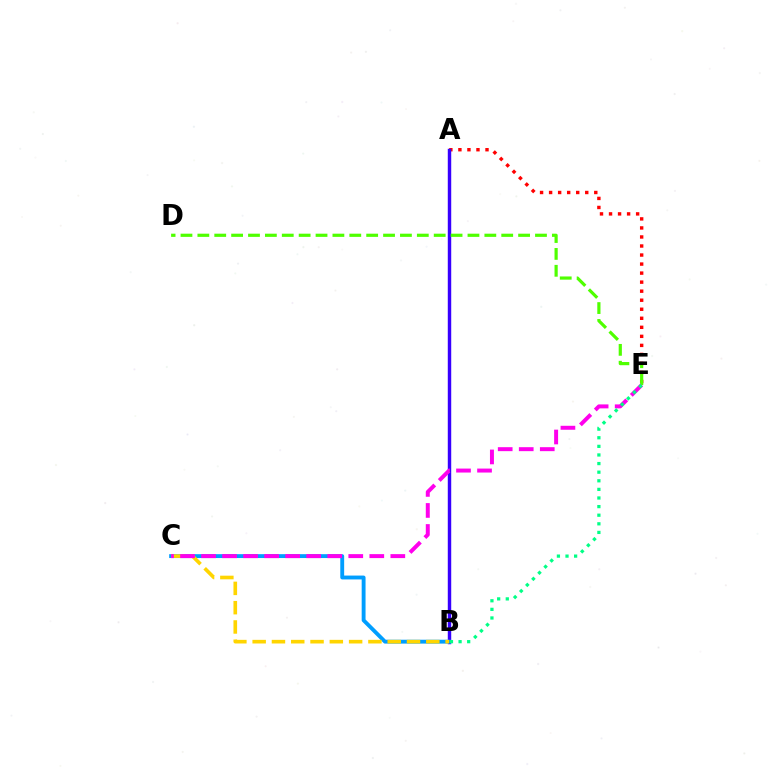{('A', 'E'): [{'color': '#ff0000', 'line_style': 'dotted', 'thickness': 2.45}], ('A', 'B'): [{'color': '#3700ff', 'line_style': 'solid', 'thickness': 2.48}], ('B', 'C'): [{'color': '#009eff', 'line_style': 'solid', 'thickness': 2.79}, {'color': '#ffd500', 'line_style': 'dashed', 'thickness': 2.62}], ('D', 'E'): [{'color': '#4fff00', 'line_style': 'dashed', 'thickness': 2.29}], ('C', 'E'): [{'color': '#ff00ed', 'line_style': 'dashed', 'thickness': 2.86}], ('B', 'E'): [{'color': '#00ff86', 'line_style': 'dotted', 'thickness': 2.34}]}